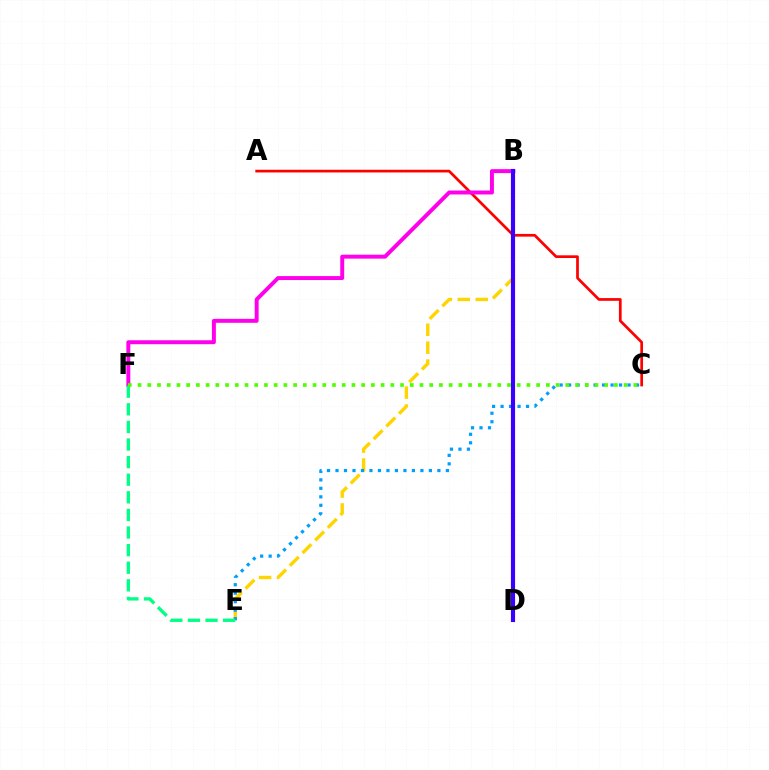{('B', 'E'): [{'color': '#ffd500', 'line_style': 'dashed', 'thickness': 2.44}], ('A', 'C'): [{'color': '#ff0000', 'line_style': 'solid', 'thickness': 1.95}], ('B', 'F'): [{'color': '#ff00ed', 'line_style': 'solid', 'thickness': 2.84}], ('C', 'E'): [{'color': '#009eff', 'line_style': 'dotted', 'thickness': 2.31}], ('E', 'F'): [{'color': '#00ff86', 'line_style': 'dashed', 'thickness': 2.39}], ('B', 'D'): [{'color': '#3700ff', 'line_style': 'solid', 'thickness': 2.98}], ('C', 'F'): [{'color': '#4fff00', 'line_style': 'dotted', 'thickness': 2.64}]}